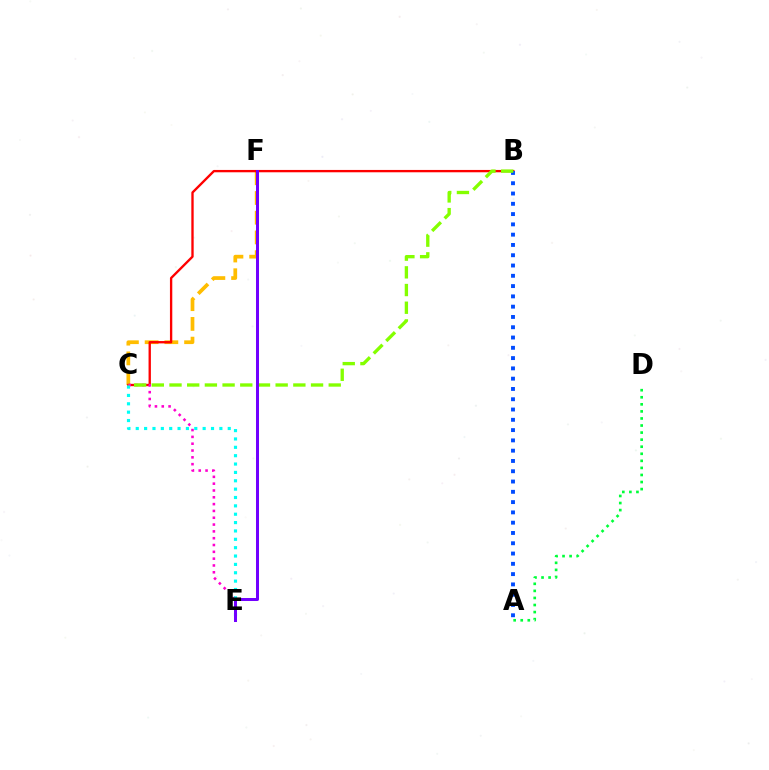{('C', 'F'): [{'color': '#ffbd00', 'line_style': 'dashed', 'thickness': 2.68}], ('B', 'C'): [{'color': '#ff0000', 'line_style': 'solid', 'thickness': 1.69}, {'color': '#84ff00', 'line_style': 'dashed', 'thickness': 2.4}], ('A', 'B'): [{'color': '#004bff', 'line_style': 'dotted', 'thickness': 2.79}], ('C', 'E'): [{'color': '#ff00cf', 'line_style': 'dotted', 'thickness': 1.85}, {'color': '#00fff6', 'line_style': 'dotted', 'thickness': 2.27}], ('A', 'D'): [{'color': '#00ff39', 'line_style': 'dotted', 'thickness': 1.92}], ('E', 'F'): [{'color': '#7200ff', 'line_style': 'solid', 'thickness': 2.17}]}